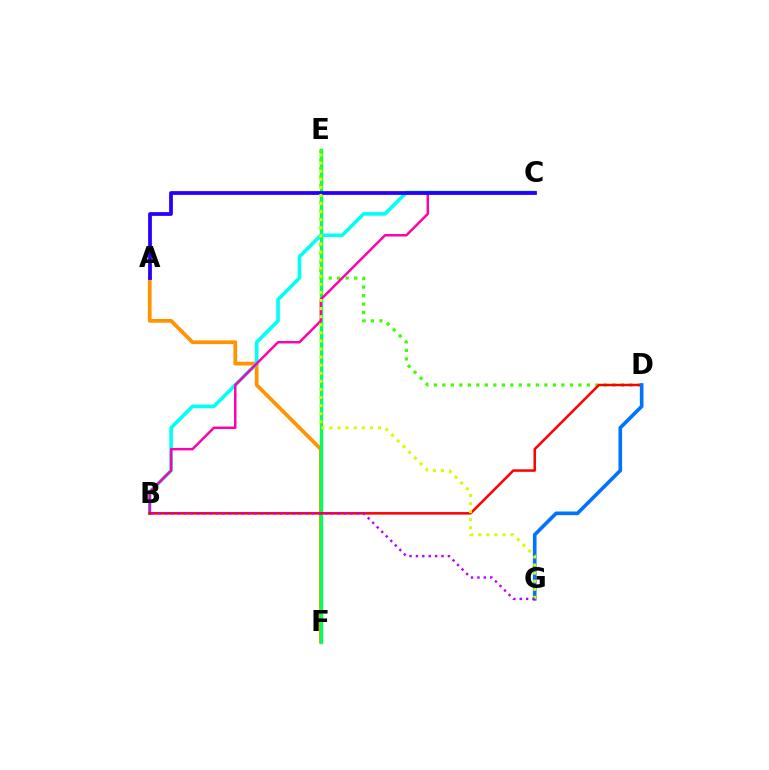{('A', 'F'): [{'color': '#ff9400', 'line_style': 'solid', 'thickness': 2.7}], ('E', 'F'): [{'color': '#00ff5c', 'line_style': 'solid', 'thickness': 2.44}], ('B', 'C'): [{'color': '#00fff6', 'line_style': 'solid', 'thickness': 2.6}, {'color': '#ff00ac', 'line_style': 'solid', 'thickness': 1.78}], ('D', 'E'): [{'color': '#3dff00', 'line_style': 'dotted', 'thickness': 2.31}], ('B', 'D'): [{'color': '#ff0000', 'line_style': 'solid', 'thickness': 1.81}], ('D', 'G'): [{'color': '#0074ff', 'line_style': 'solid', 'thickness': 2.62}], ('A', 'C'): [{'color': '#2500ff', 'line_style': 'solid', 'thickness': 2.71}], ('E', 'G'): [{'color': '#d1ff00', 'line_style': 'dotted', 'thickness': 2.2}], ('B', 'G'): [{'color': '#b900ff', 'line_style': 'dotted', 'thickness': 1.74}]}